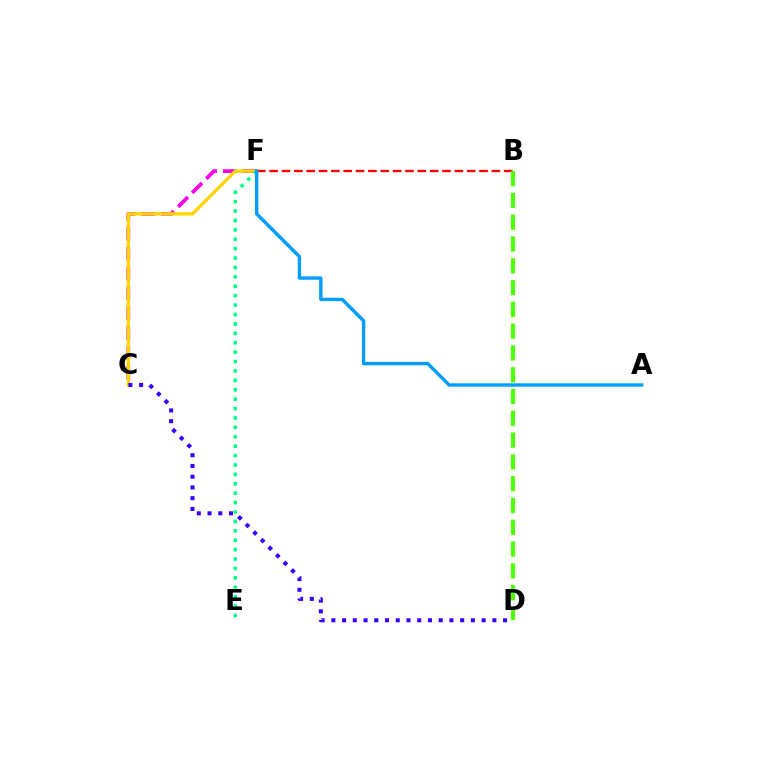{('C', 'F'): [{'color': '#ff00ed', 'line_style': 'dashed', 'thickness': 2.7}, {'color': '#ffd500', 'line_style': 'solid', 'thickness': 2.38}], ('E', 'F'): [{'color': '#00ff86', 'line_style': 'dotted', 'thickness': 2.56}], ('B', 'F'): [{'color': '#ff0000', 'line_style': 'dashed', 'thickness': 1.68}], ('B', 'D'): [{'color': '#4fff00', 'line_style': 'dashed', 'thickness': 2.96}], ('C', 'D'): [{'color': '#3700ff', 'line_style': 'dotted', 'thickness': 2.92}], ('A', 'F'): [{'color': '#009eff', 'line_style': 'solid', 'thickness': 2.43}]}